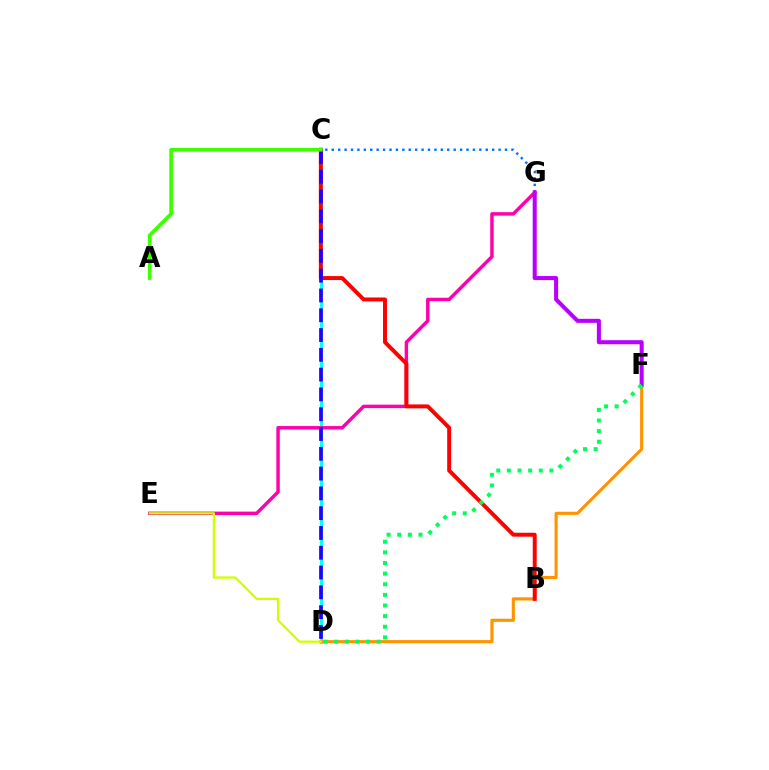{('C', 'D'): [{'color': '#00fff6', 'line_style': 'solid', 'thickness': 2.09}, {'color': '#2500ff', 'line_style': 'dashed', 'thickness': 2.69}], ('D', 'F'): [{'color': '#ff9400', 'line_style': 'solid', 'thickness': 2.25}, {'color': '#00ff5c', 'line_style': 'dotted', 'thickness': 2.89}], ('C', 'G'): [{'color': '#0074ff', 'line_style': 'dotted', 'thickness': 1.74}], ('E', 'G'): [{'color': '#ff00ac', 'line_style': 'solid', 'thickness': 2.48}], ('B', 'C'): [{'color': '#ff0000', 'line_style': 'solid', 'thickness': 2.84}], ('D', 'E'): [{'color': '#d1ff00', 'line_style': 'solid', 'thickness': 1.64}], ('F', 'G'): [{'color': '#b900ff', 'line_style': 'solid', 'thickness': 2.91}], ('A', 'C'): [{'color': '#3dff00', 'line_style': 'solid', 'thickness': 2.64}]}